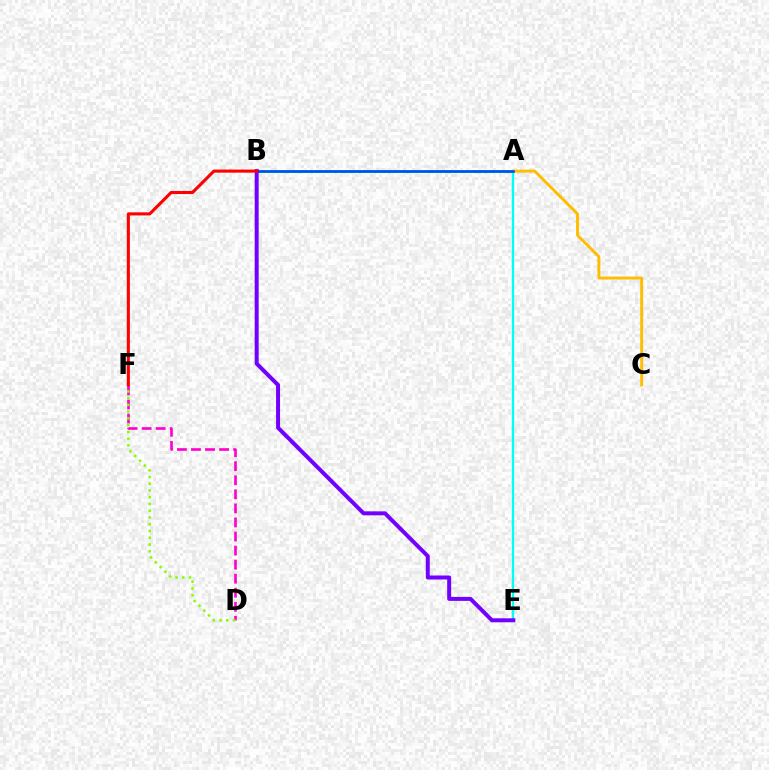{('A', 'E'): [{'color': '#00fff6', 'line_style': 'solid', 'thickness': 1.66}], ('A', 'B'): [{'color': '#00ff39', 'line_style': 'solid', 'thickness': 2.01}, {'color': '#004bff', 'line_style': 'solid', 'thickness': 1.88}], ('A', 'C'): [{'color': '#ffbd00', 'line_style': 'solid', 'thickness': 2.09}], ('D', 'F'): [{'color': '#ff00cf', 'line_style': 'dashed', 'thickness': 1.91}, {'color': '#84ff00', 'line_style': 'dotted', 'thickness': 1.83}], ('B', 'E'): [{'color': '#7200ff', 'line_style': 'solid', 'thickness': 2.87}], ('B', 'F'): [{'color': '#ff0000', 'line_style': 'solid', 'thickness': 2.23}]}